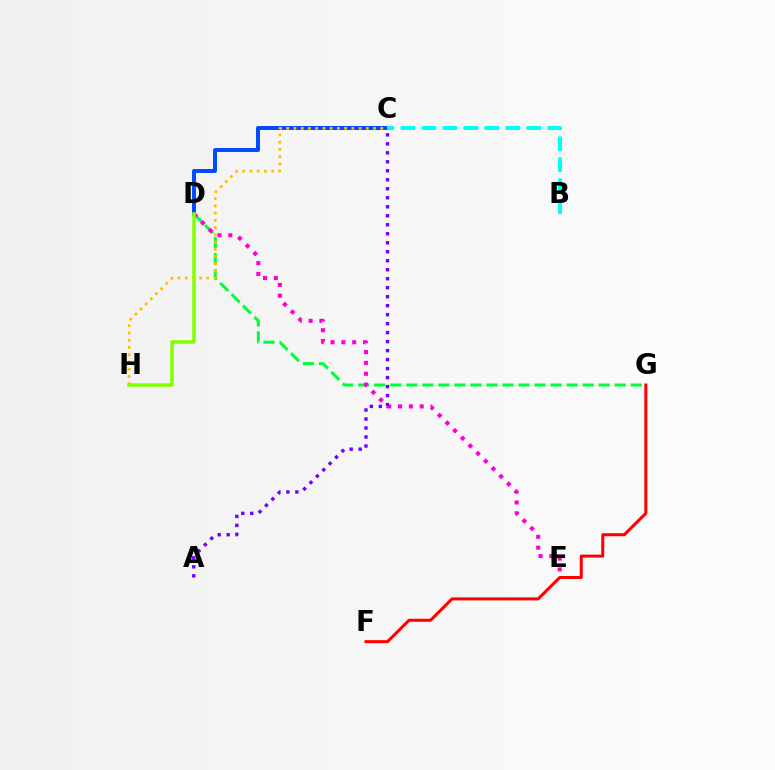{('F', 'G'): [{'color': '#ff0000', 'line_style': 'solid', 'thickness': 2.18}], ('C', 'D'): [{'color': '#004bff', 'line_style': 'solid', 'thickness': 2.86}], ('D', 'G'): [{'color': '#00ff39', 'line_style': 'dashed', 'thickness': 2.18}], ('D', 'E'): [{'color': '#ff00cf', 'line_style': 'dotted', 'thickness': 2.94}], ('A', 'C'): [{'color': '#7200ff', 'line_style': 'dotted', 'thickness': 2.44}], ('C', 'H'): [{'color': '#ffbd00', 'line_style': 'dotted', 'thickness': 1.97}], ('D', 'H'): [{'color': '#84ff00', 'line_style': 'solid', 'thickness': 2.56}], ('B', 'C'): [{'color': '#00fff6', 'line_style': 'dashed', 'thickness': 2.85}]}